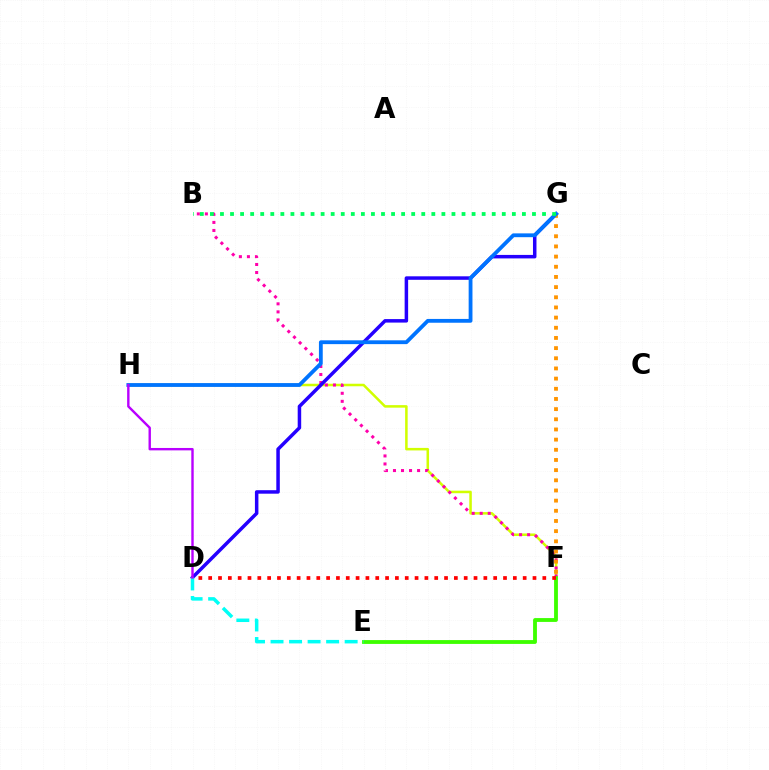{('F', 'H'): [{'color': '#d1ff00', 'line_style': 'solid', 'thickness': 1.82}], ('B', 'F'): [{'color': '#ff00ac', 'line_style': 'dotted', 'thickness': 2.18}], ('D', 'G'): [{'color': '#2500ff', 'line_style': 'solid', 'thickness': 2.52}], ('F', 'G'): [{'color': '#ff9400', 'line_style': 'dotted', 'thickness': 2.76}], ('G', 'H'): [{'color': '#0074ff', 'line_style': 'solid', 'thickness': 2.74}], ('E', 'F'): [{'color': '#3dff00', 'line_style': 'solid', 'thickness': 2.76}], ('D', 'E'): [{'color': '#00fff6', 'line_style': 'dashed', 'thickness': 2.52}], ('D', 'H'): [{'color': '#b900ff', 'line_style': 'solid', 'thickness': 1.73}], ('D', 'F'): [{'color': '#ff0000', 'line_style': 'dotted', 'thickness': 2.67}], ('B', 'G'): [{'color': '#00ff5c', 'line_style': 'dotted', 'thickness': 2.73}]}